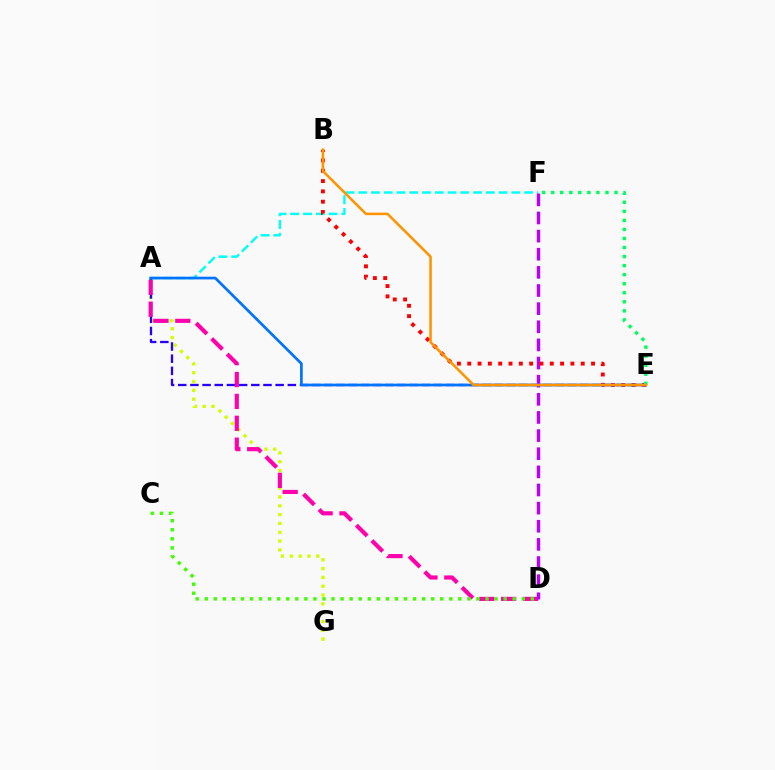{('A', 'G'): [{'color': '#d1ff00', 'line_style': 'dotted', 'thickness': 2.4}], ('A', 'E'): [{'color': '#2500ff', 'line_style': 'dashed', 'thickness': 1.65}, {'color': '#0074ff', 'line_style': 'solid', 'thickness': 1.95}], ('A', 'F'): [{'color': '#00fff6', 'line_style': 'dashed', 'thickness': 1.73}], ('A', 'D'): [{'color': '#ff00ac', 'line_style': 'dashed', 'thickness': 2.97}], ('D', 'F'): [{'color': '#b900ff', 'line_style': 'dashed', 'thickness': 2.46}], ('B', 'E'): [{'color': '#ff0000', 'line_style': 'dotted', 'thickness': 2.8}, {'color': '#ff9400', 'line_style': 'solid', 'thickness': 1.83}], ('E', 'F'): [{'color': '#00ff5c', 'line_style': 'dotted', 'thickness': 2.46}], ('C', 'D'): [{'color': '#3dff00', 'line_style': 'dotted', 'thickness': 2.46}]}